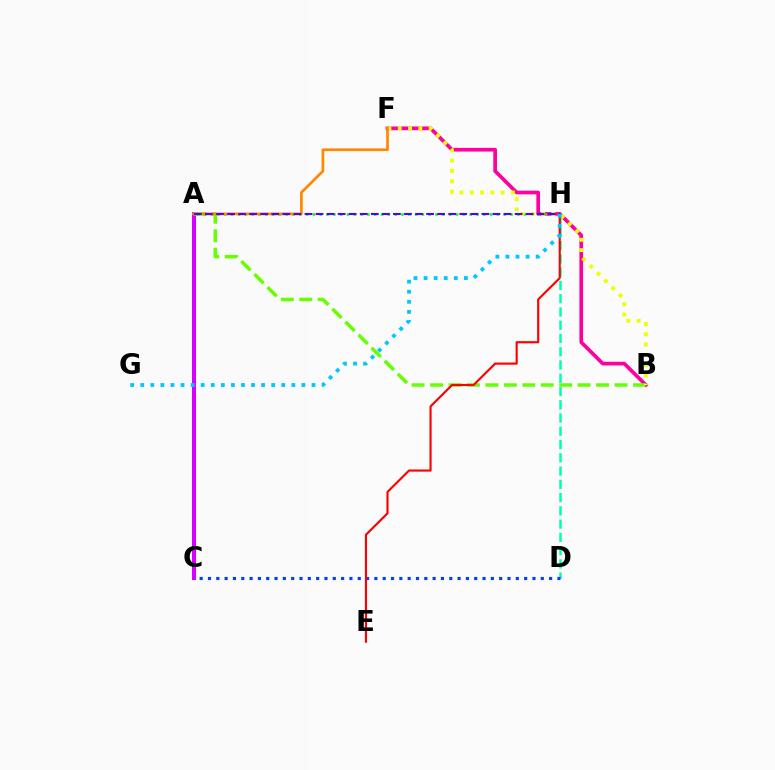{('D', 'H'): [{'color': '#00ffaf', 'line_style': 'dashed', 'thickness': 1.8}], ('B', 'F'): [{'color': '#ff00a0', 'line_style': 'solid', 'thickness': 2.66}, {'color': '#eeff00', 'line_style': 'dotted', 'thickness': 2.8}], ('A', 'C'): [{'color': '#d600ff', 'line_style': 'solid', 'thickness': 2.87}], ('A', 'B'): [{'color': '#66ff00', 'line_style': 'dashed', 'thickness': 2.51}], ('A', 'H'): [{'color': '#00ff27', 'line_style': 'dotted', 'thickness': 1.85}, {'color': '#4f00ff', 'line_style': 'dashed', 'thickness': 1.5}], ('A', 'F'): [{'color': '#ff8800', 'line_style': 'solid', 'thickness': 1.95}], ('C', 'D'): [{'color': '#003fff', 'line_style': 'dotted', 'thickness': 2.26}], ('E', 'H'): [{'color': '#ff0000', 'line_style': 'solid', 'thickness': 1.54}], ('G', 'H'): [{'color': '#00c7ff', 'line_style': 'dotted', 'thickness': 2.74}]}